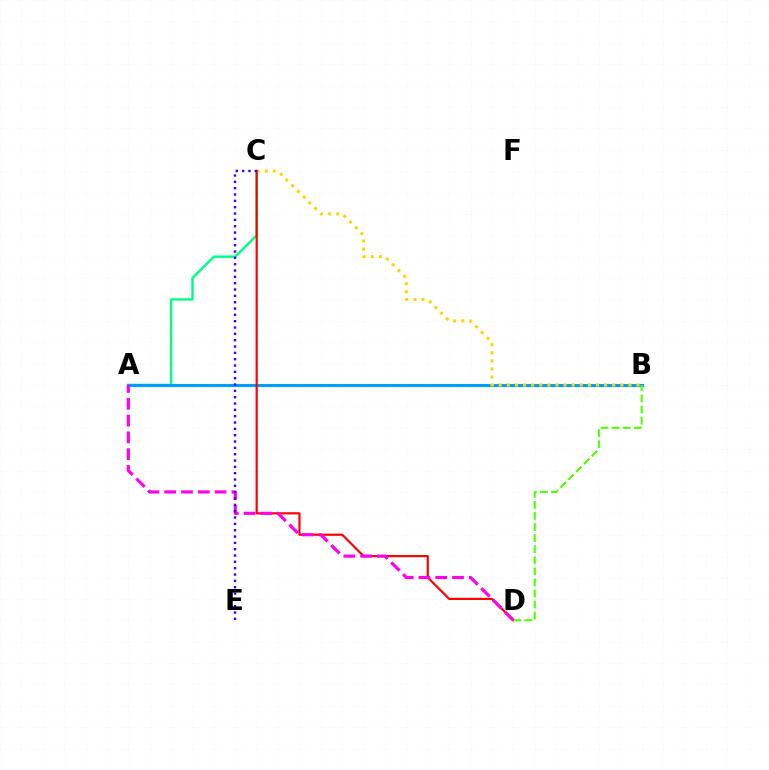{('A', 'C'): [{'color': '#00ff86', 'line_style': 'solid', 'thickness': 1.74}], ('A', 'B'): [{'color': '#009eff', 'line_style': 'solid', 'thickness': 2.23}], ('B', 'C'): [{'color': '#ffd500', 'line_style': 'dotted', 'thickness': 2.2}], ('C', 'D'): [{'color': '#ff0000', 'line_style': 'solid', 'thickness': 1.58}], ('B', 'D'): [{'color': '#4fff00', 'line_style': 'dashed', 'thickness': 1.5}], ('A', 'D'): [{'color': '#ff00ed', 'line_style': 'dashed', 'thickness': 2.28}], ('C', 'E'): [{'color': '#3700ff', 'line_style': 'dotted', 'thickness': 1.72}]}